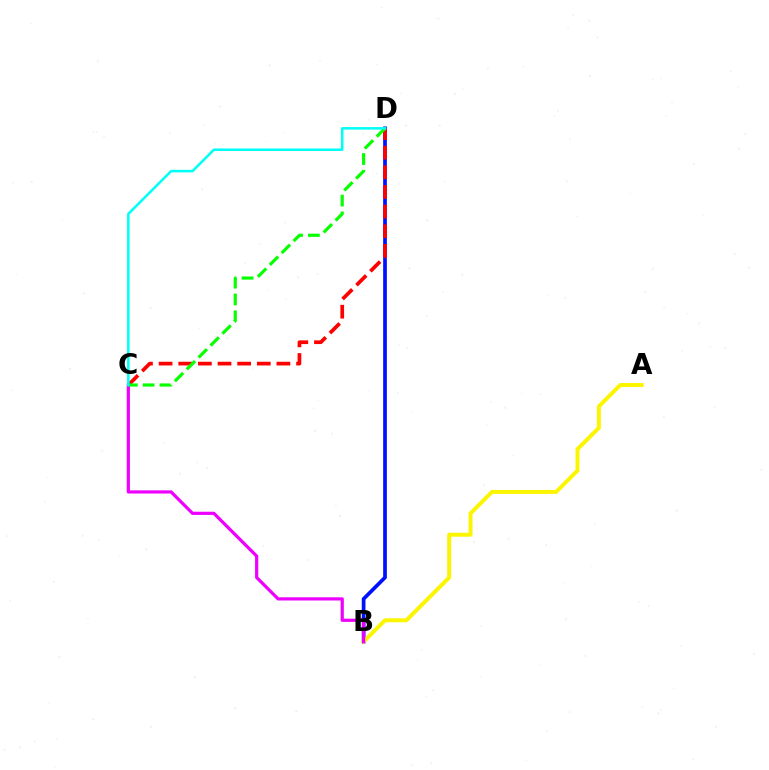{('B', 'D'): [{'color': '#0010ff', 'line_style': 'solid', 'thickness': 2.66}], ('C', 'D'): [{'color': '#ff0000', 'line_style': 'dashed', 'thickness': 2.67}, {'color': '#08ff00', 'line_style': 'dashed', 'thickness': 2.29}, {'color': '#00fff6', 'line_style': 'solid', 'thickness': 1.83}], ('A', 'B'): [{'color': '#fcf500', 'line_style': 'solid', 'thickness': 2.84}], ('B', 'C'): [{'color': '#ee00ff', 'line_style': 'solid', 'thickness': 2.31}]}